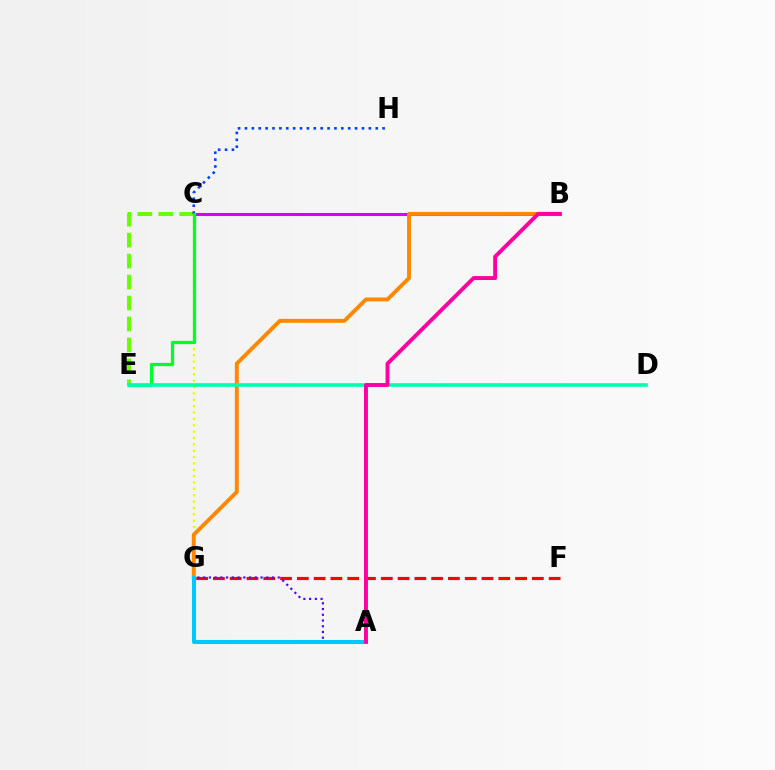{('F', 'G'): [{'color': '#ff0000', 'line_style': 'dashed', 'thickness': 2.28}], ('C', 'G'): [{'color': '#eeff00', 'line_style': 'dotted', 'thickness': 1.73}], ('C', 'E'): [{'color': '#66ff00', 'line_style': 'dashed', 'thickness': 2.85}, {'color': '#00ff27', 'line_style': 'solid', 'thickness': 2.34}], ('B', 'C'): [{'color': '#d600ff', 'line_style': 'solid', 'thickness': 2.2}], ('C', 'H'): [{'color': '#003fff', 'line_style': 'dotted', 'thickness': 1.87}], ('A', 'G'): [{'color': '#4f00ff', 'line_style': 'dotted', 'thickness': 1.56}, {'color': '#00c7ff', 'line_style': 'solid', 'thickness': 2.91}], ('B', 'G'): [{'color': '#ff8800', 'line_style': 'solid', 'thickness': 2.82}], ('D', 'E'): [{'color': '#00ffaf', 'line_style': 'solid', 'thickness': 2.6}], ('A', 'B'): [{'color': '#ff00a0', 'line_style': 'solid', 'thickness': 2.81}]}